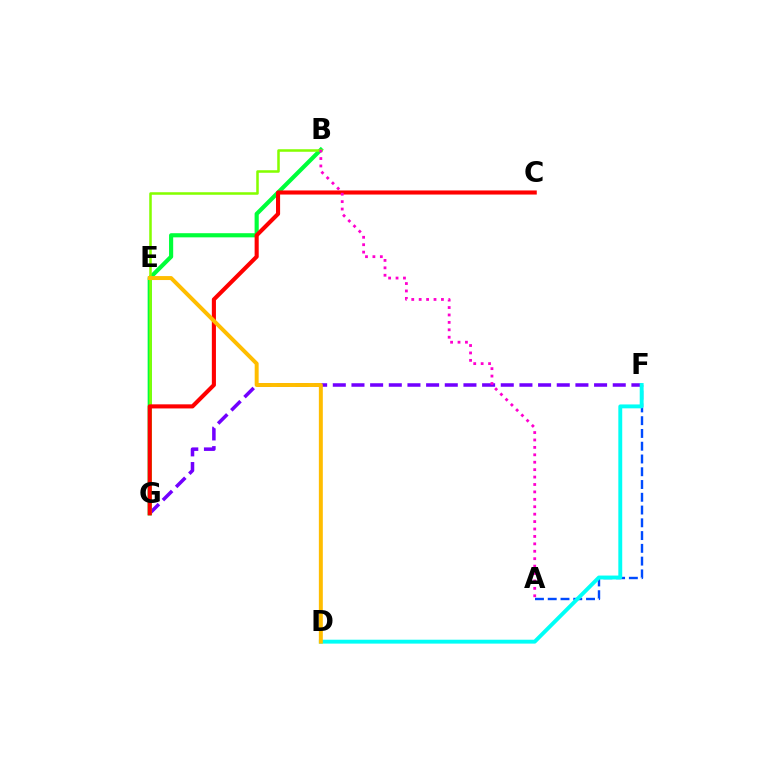{('A', 'F'): [{'color': '#004bff', 'line_style': 'dashed', 'thickness': 1.73}], ('B', 'G'): [{'color': '#00ff39', 'line_style': 'solid', 'thickness': 2.98}, {'color': '#84ff00', 'line_style': 'solid', 'thickness': 1.82}], ('F', 'G'): [{'color': '#7200ff', 'line_style': 'dashed', 'thickness': 2.54}], ('D', 'F'): [{'color': '#00fff6', 'line_style': 'solid', 'thickness': 2.8}], ('C', 'G'): [{'color': '#ff0000', 'line_style': 'solid', 'thickness': 2.95}], ('A', 'B'): [{'color': '#ff00cf', 'line_style': 'dotted', 'thickness': 2.02}], ('D', 'E'): [{'color': '#ffbd00', 'line_style': 'solid', 'thickness': 2.85}]}